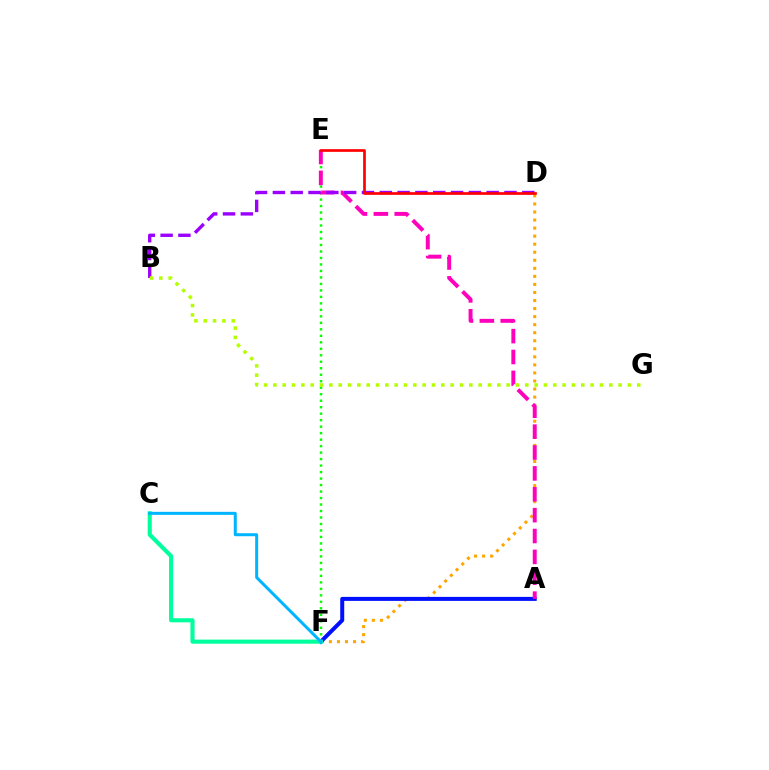{('D', 'F'): [{'color': '#ffa500', 'line_style': 'dotted', 'thickness': 2.19}], ('E', 'F'): [{'color': '#08ff00', 'line_style': 'dotted', 'thickness': 1.76}], ('A', 'F'): [{'color': '#0010ff', 'line_style': 'solid', 'thickness': 2.88}], ('A', 'E'): [{'color': '#ff00bd', 'line_style': 'dashed', 'thickness': 2.84}], ('B', 'D'): [{'color': '#9b00ff', 'line_style': 'dashed', 'thickness': 2.42}], ('C', 'F'): [{'color': '#00ff9d', 'line_style': 'solid', 'thickness': 2.96}, {'color': '#00b5ff', 'line_style': 'solid', 'thickness': 2.16}], ('D', 'E'): [{'color': '#ff0000', 'line_style': 'solid', 'thickness': 1.93}], ('B', 'G'): [{'color': '#b3ff00', 'line_style': 'dotted', 'thickness': 2.54}]}